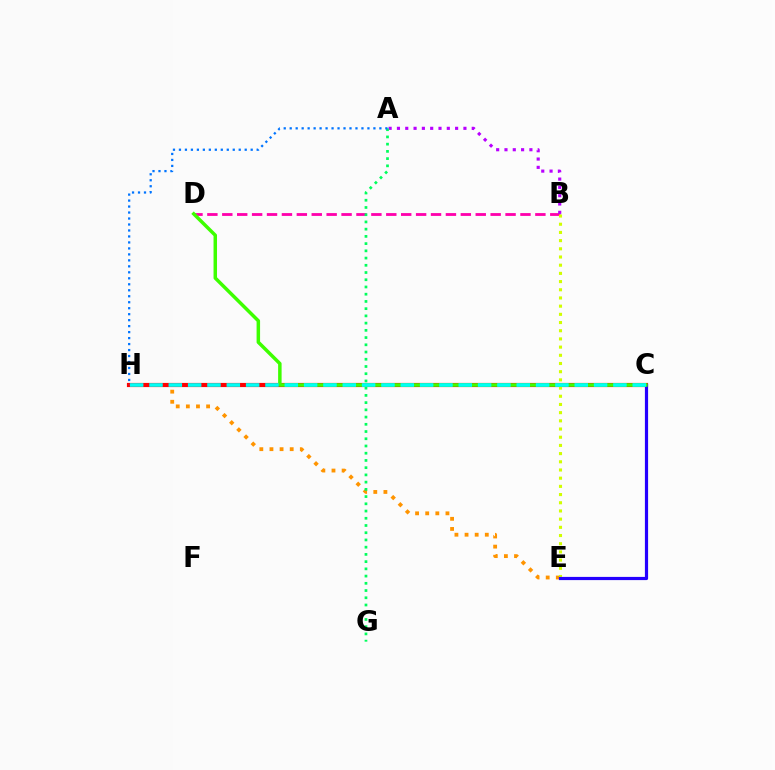{('B', 'D'): [{'color': '#ff00ac', 'line_style': 'dashed', 'thickness': 2.03}], ('A', 'B'): [{'color': '#b900ff', 'line_style': 'dotted', 'thickness': 2.26}], ('E', 'H'): [{'color': '#ff9400', 'line_style': 'dotted', 'thickness': 2.75}], ('C', 'H'): [{'color': '#ff0000', 'line_style': 'solid', 'thickness': 3.0}, {'color': '#00fff6', 'line_style': 'dashed', 'thickness': 2.63}], ('A', 'G'): [{'color': '#00ff5c', 'line_style': 'dotted', 'thickness': 1.96}], ('B', 'E'): [{'color': '#d1ff00', 'line_style': 'dotted', 'thickness': 2.23}], ('C', 'E'): [{'color': '#2500ff', 'line_style': 'solid', 'thickness': 2.3}], ('C', 'D'): [{'color': '#3dff00', 'line_style': 'solid', 'thickness': 2.51}], ('A', 'H'): [{'color': '#0074ff', 'line_style': 'dotted', 'thickness': 1.62}]}